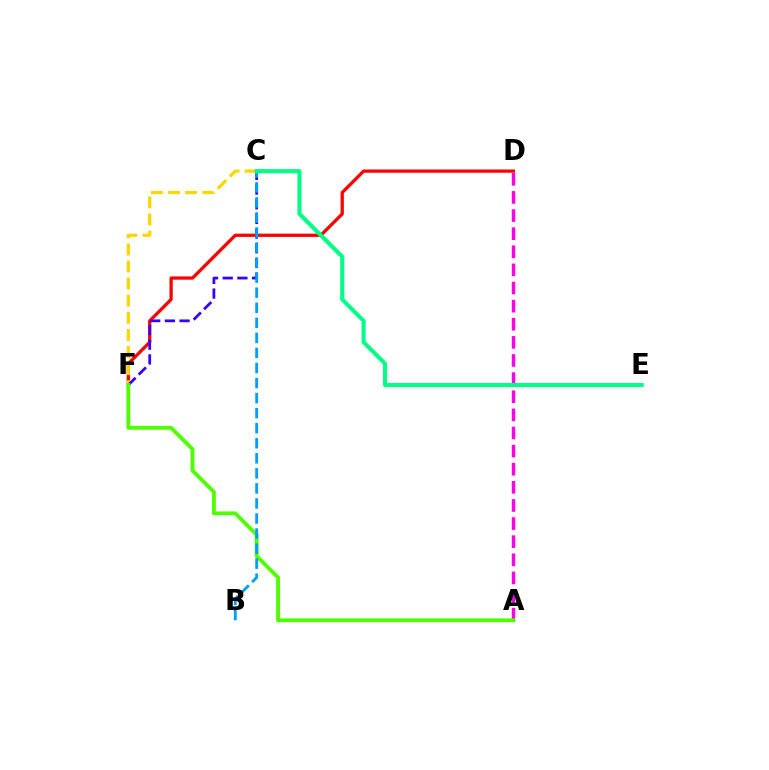{('A', 'D'): [{'color': '#ff00ed', 'line_style': 'dashed', 'thickness': 2.46}], ('D', 'F'): [{'color': '#ff0000', 'line_style': 'solid', 'thickness': 2.35}], ('C', 'F'): [{'color': '#ffd500', 'line_style': 'dashed', 'thickness': 2.32}, {'color': '#3700ff', 'line_style': 'dashed', 'thickness': 1.99}], ('A', 'F'): [{'color': '#4fff00', 'line_style': 'solid', 'thickness': 2.78}], ('B', 'C'): [{'color': '#009eff', 'line_style': 'dashed', 'thickness': 2.04}], ('C', 'E'): [{'color': '#00ff86', 'line_style': 'solid', 'thickness': 2.93}]}